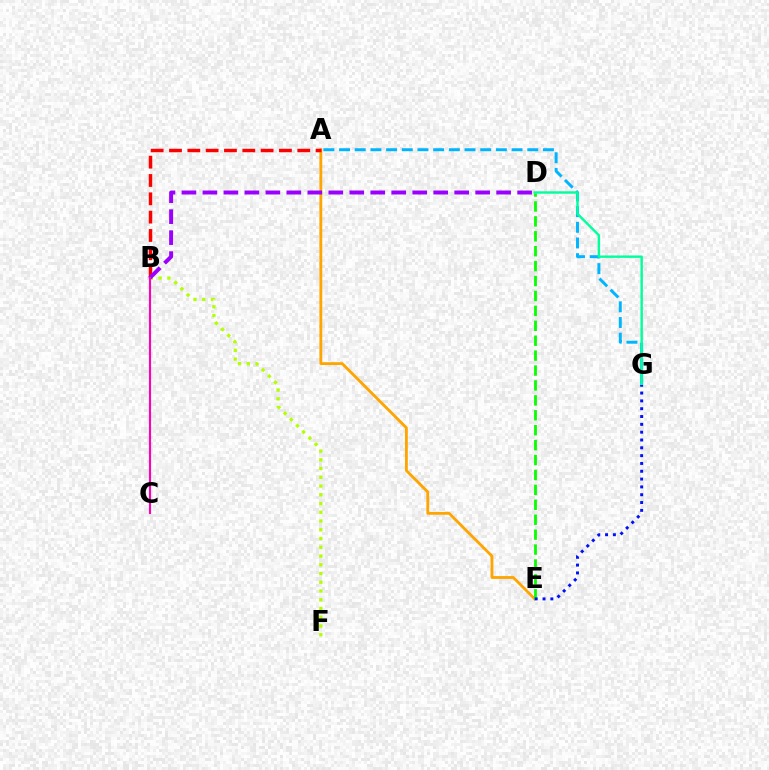{('B', 'F'): [{'color': '#b3ff00', 'line_style': 'dotted', 'thickness': 2.38}], ('A', 'G'): [{'color': '#00b5ff', 'line_style': 'dashed', 'thickness': 2.13}], ('A', 'E'): [{'color': '#ffa500', 'line_style': 'solid', 'thickness': 2.03}], ('D', 'E'): [{'color': '#08ff00', 'line_style': 'dashed', 'thickness': 2.03}], ('A', 'B'): [{'color': '#ff0000', 'line_style': 'dashed', 'thickness': 2.49}], ('D', 'G'): [{'color': '#00ff9d', 'line_style': 'solid', 'thickness': 1.74}], ('E', 'G'): [{'color': '#0010ff', 'line_style': 'dotted', 'thickness': 2.12}], ('B', 'D'): [{'color': '#9b00ff', 'line_style': 'dashed', 'thickness': 2.85}], ('B', 'C'): [{'color': '#ff00bd', 'line_style': 'solid', 'thickness': 1.53}]}